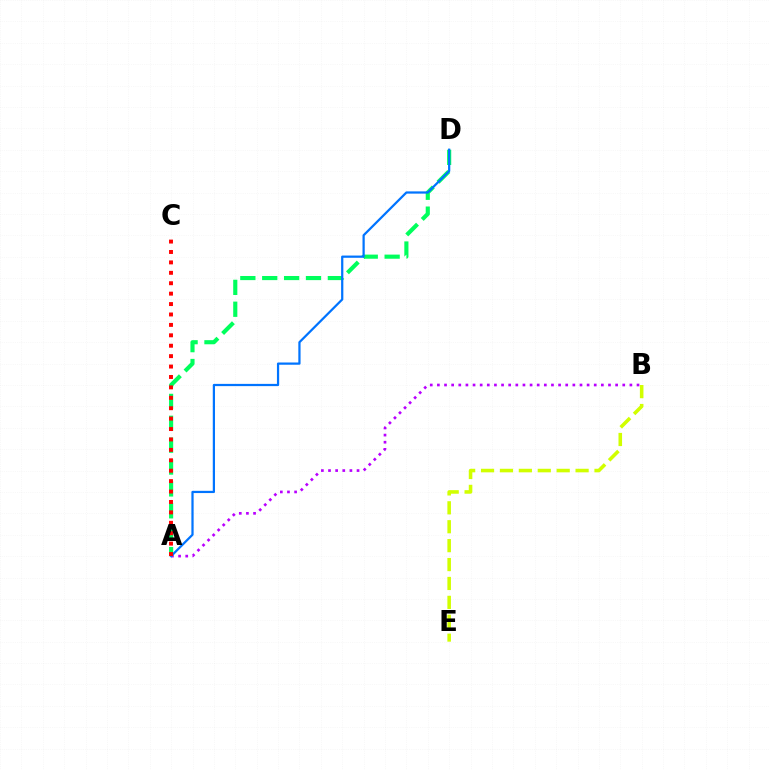{('A', 'B'): [{'color': '#b900ff', 'line_style': 'dotted', 'thickness': 1.94}], ('A', 'D'): [{'color': '#00ff5c', 'line_style': 'dashed', 'thickness': 2.97}, {'color': '#0074ff', 'line_style': 'solid', 'thickness': 1.61}], ('B', 'E'): [{'color': '#d1ff00', 'line_style': 'dashed', 'thickness': 2.57}], ('A', 'C'): [{'color': '#ff0000', 'line_style': 'dotted', 'thickness': 2.83}]}